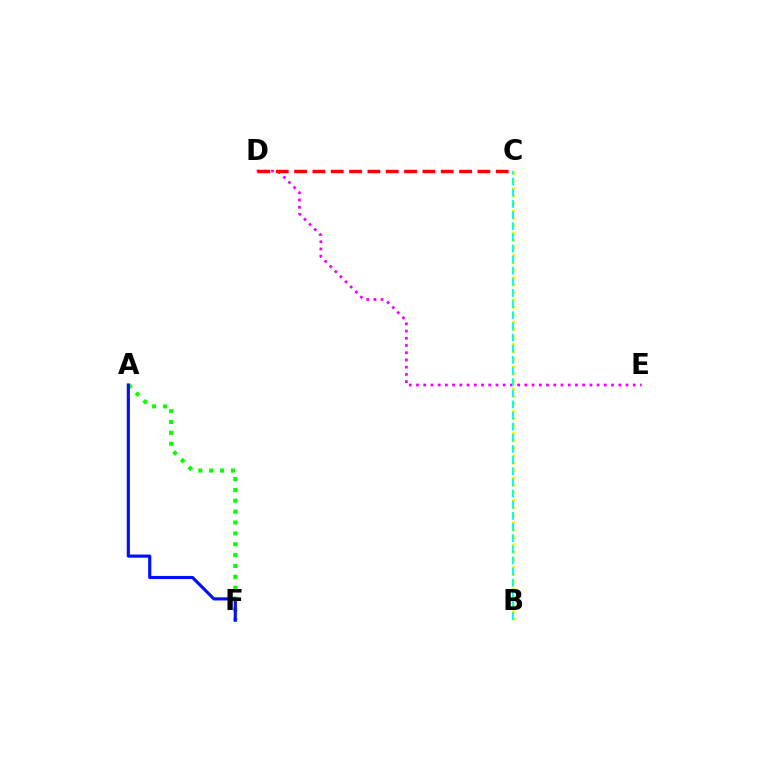{('B', 'C'): [{'color': '#fcf500', 'line_style': 'dotted', 'thickness': 2.02}, {'color': '#00fff6', 'line_style': 'dashed', 'thickness': 1.51}], ('A', 'F'): [{'color': '#08ff00', 'line_style': 'dotted', 'thickness': 2.95}, {'color': '#0010ff', 'line_style': 'solid', 'thickness': 2.26}], ('D', 'E'): [{'color': '#ee00ff', 'line_style': 'dotted', 'thickness': 1.96}], ('C', 'D'): [{'color': '#ff0000', 'line_style': 'dashed', 'thickness': 2.49}]}